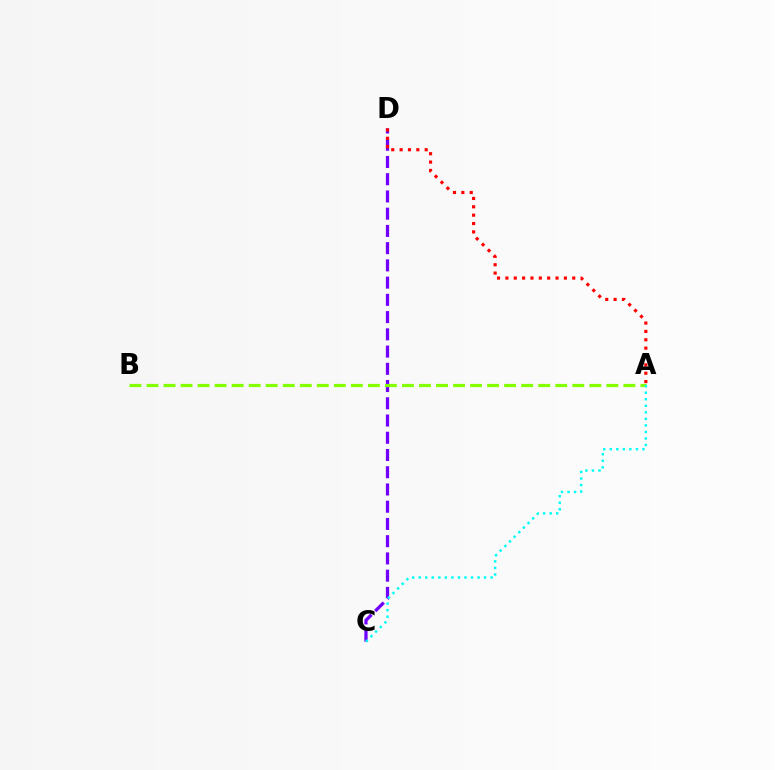{('C', 'D'): [{'color': '#7200ff', 'line_style': 'dashed', 'thickness': 2.34}], ('A', 'B'): [{'color': '#84ff00', 'line_style': 'dashed', 'thickness': 2.31}], ('A', 'D'): [{'color': '#ff0000', 'line_style': 'dotted', 'thickness': 2.27}], ('A', 'C'): [{'color': '#00fff6', 'line_style': 'dotted', 'thickness': 1.78}]}